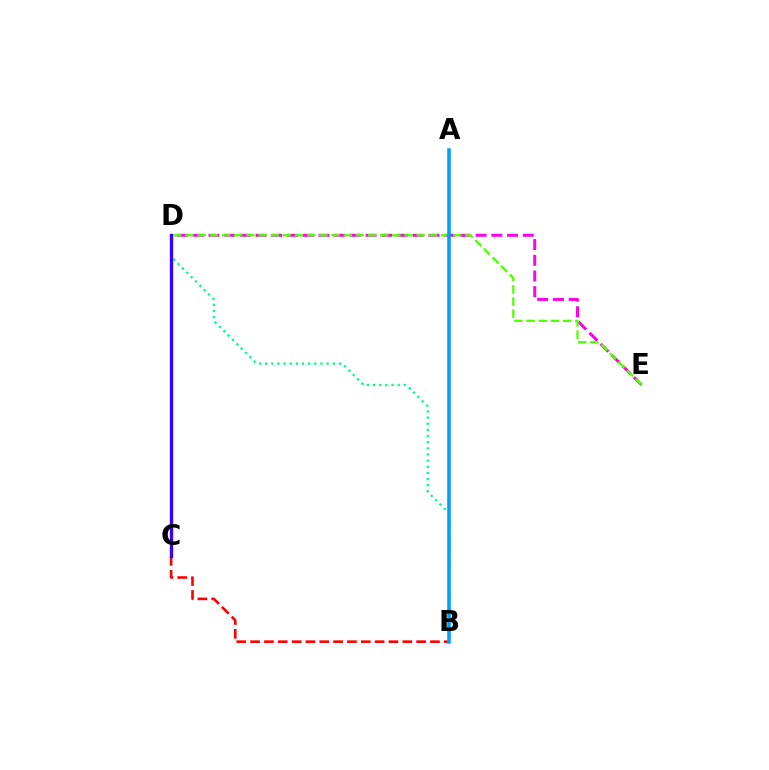{('D', 'E'): [{'color': '#ff00ed', 'line_style': 'dashed', 'thickness': 2.14}, {'color': '#4fff00', 'line_style': 'dashed', 'thickness': 1.65}], ('C', 'D'): [{'color': '#ffd500', 'line_style': 'dashed', 'thickness': 2.12}, {'color': '#3700ff', 'line_style': 'solid', 'thickness': 2.4}], ('B', 'D'): [{'color': '#00ff86', 'line_style': 'dotted', 'thickness': 1.67}], ('B', 'C'): [{'color': '#ff0000', 'line_style': 'dashed', 'thickness': 1.88}], ('A', 'B'): [{'color': '#009eff', 'line_style': 'solid', 'thickness': 2.58}]}